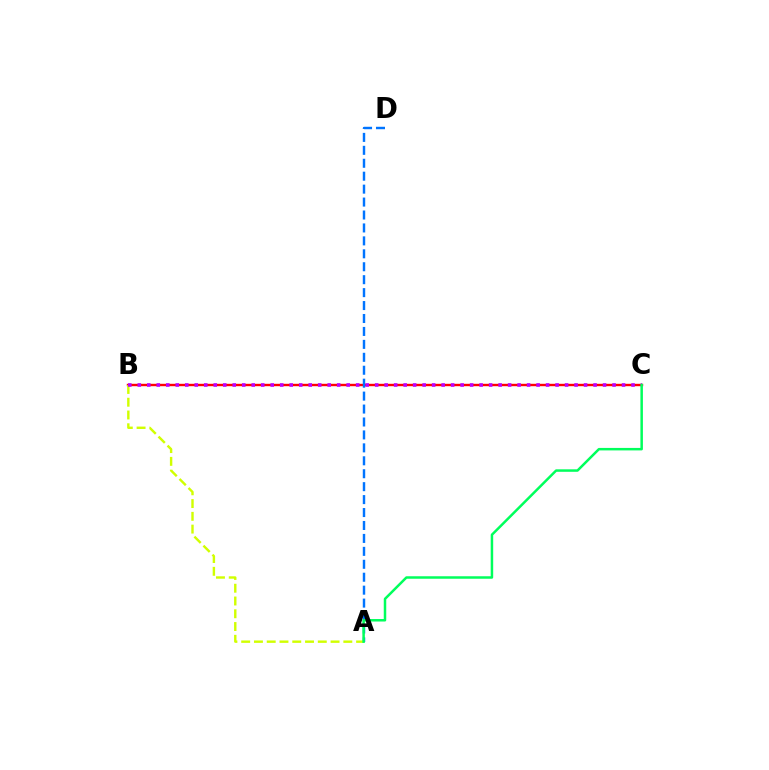{('B', 'C'): [{'color': '#ff0000', 'line_style': 'solid', 'thickness': 1.73}, {'color': '#b900ff', 'line_style': 'dotted', 'thickness': 2.58}], ('A', 'D'): [{'color': '#0074ff', 'line_style': 'dashed', 'thickness': 1.76}], ('A', 'B'): [{'color': '#d1ff00', 'line_style': 'dashed', 'thickness': 1.73}], ('A', 'C'): [{'color': '#00ff5c', 'line_style': 'solid', 'thickness': 1.79}]}